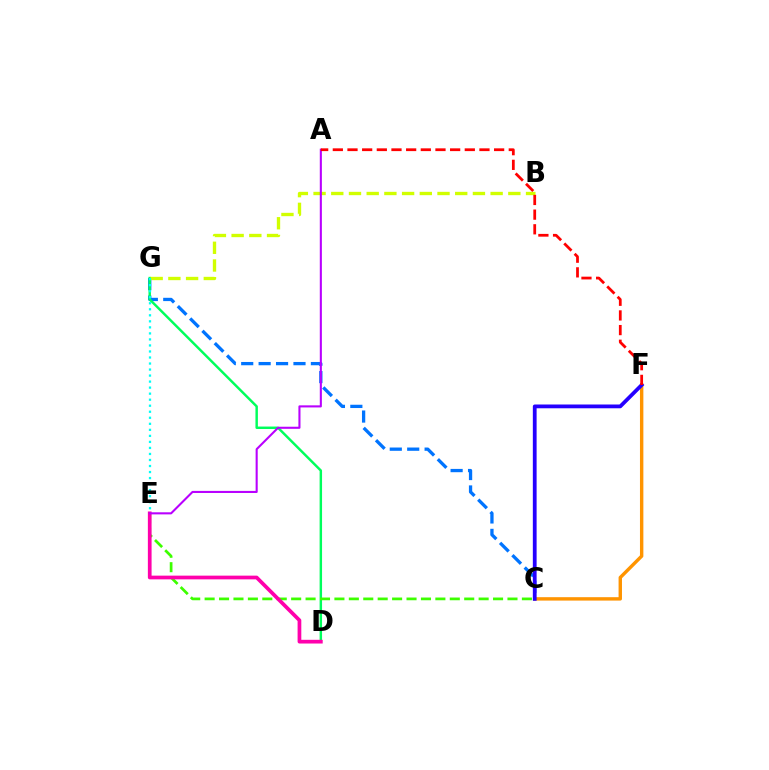{('C', 'G'): [{'color': '#0074ff', 'line_style': 'dashed', 'thickness': 2.37}], ('D', 'G'): [{'color': '#00ff5c', 'line_style': 'solid', 'thickness': 1.76}], ('C', 'F'): [{'color': '#ff9400', 'line_style': 'solid', 'thickness': 2.45}, {'color': '#2500ff', 'line_style': 'solid', 'thickness': 2.72}], ('C', 'E'): [{'color': '#3dff00', 'line_style': 'dashed', 'thickness': 1.96}], ('B', 'G'): [{'color': '#d1ff00', 'line_style': 'dashed', 'thickness': 2.41}], ('E', 'G'): [{'color': '#00fff6', 'line_style': 'dotted', 'thickness': 1.64}], ('D', 'E'): [{'color': '#ff00ac', 'line_style': 'solid', 'thickness': 2.68}], ('A', 'E'): [{'color': '#b900ff', 'line_style': 'solid', 'thickness': 1.5}], ('A', 'F'): [{'color': '#ff0000', 'line_style': 'dashed', 'thickness': 1.99}]}